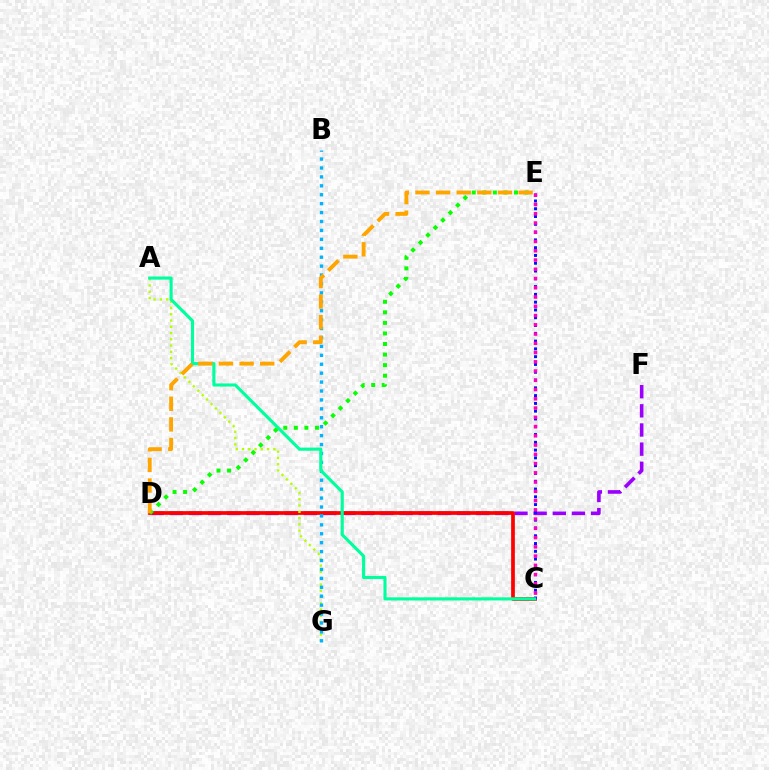{('D', 'F'): [{'color': '#9b00ff', 'line_style': 'dashed', 'thickness': 2.6}], ('C', 'D'): [{'color': '#ff0000', 'line_style': 'solid', 'thickness': 2.67}], ('A', 'G'): [{'color': '#b3ff00', 'line_style': 'dotted', 'thickness': 1.7}], ('C', 'E'): [{'color': '#0010ff', 'line_style': 'dotted', 'thickness': 2.12}, {'color': '#ff00bd', 'line_style': 'dotted', 'thickness': 2.51}], ('B', 'G'): [{'color': '#00b5ff', 'line_style': 'dotted', 'thickness': 2.42}], ('A', 'C'): [{'color': '#00ff9d', 'line_style': 'solid', 'thickness': 2.25}], ('D', 'E'): [{'color': '#08ff00', 'line_style': 'dotted', 'thickness': 2.87}, {'color': '#ffa500', 'line_style': 'dashed', 'thickness': 2.8}]}